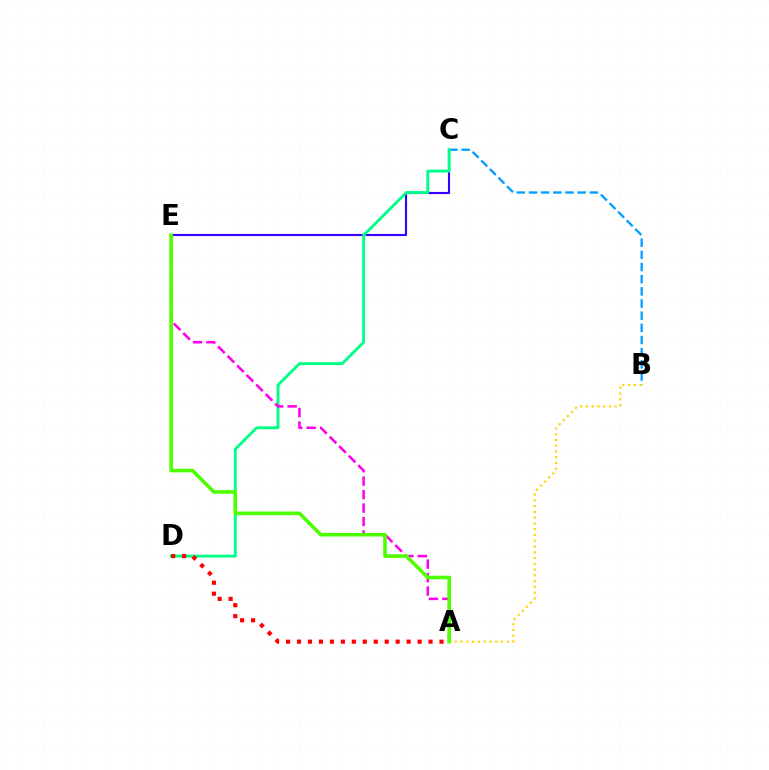{('B', 'C'): [{'color': '#009eff', 'line_style': 'dashed', 'thickness': 1.65}], ('C', 'E'): [{'color': '#3700ff', 'line_style': 'solid', 'thickness': 1.53}], ('C', 'D'): [{'color': '#00ff86', 'line_style': 'solid', 'thickness': 2.08}], ('A', 'E'): [{'color': '#ff00ed', 'line_style': 'dashed', 'thickness': 1.83}, {'color': '#4fff00', 'line_style': 'solid', 'thickness': 2.6}], ('A', 'D'): [{'color': '#ff0000', 'line_style': 'dotted', 'thickness': 2.98}], ('A', 'B'): [{'color': '#ffd500', 'line_style': 'dotted', 'thickness': 1.57}]}